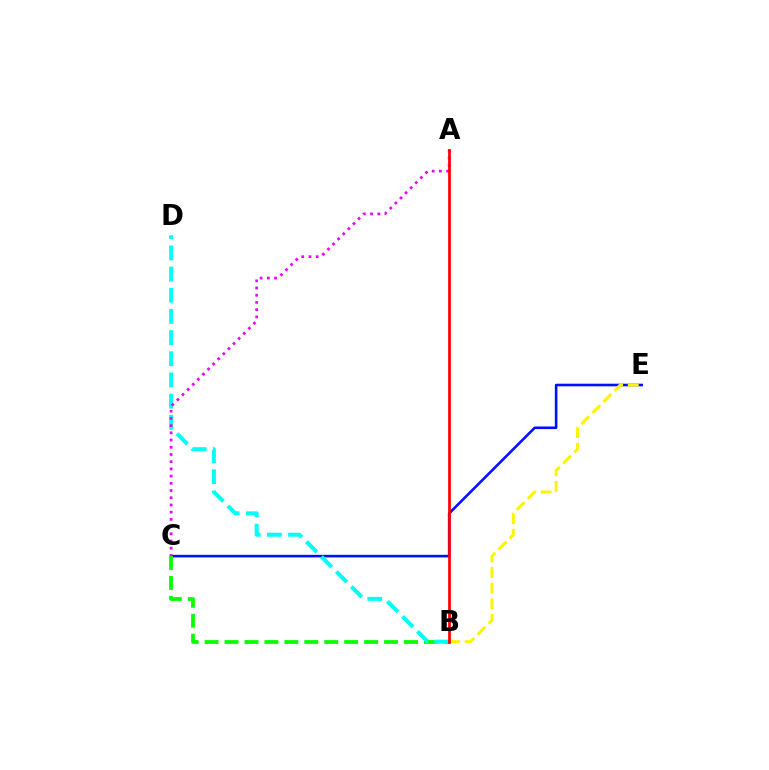{('C', 'E'): [{'color': '#0010ff', 'line_style': 'solid', 'thickness': 1.87}], ('B', 'E'): [{'color': '#fcf500', 'line_style': 'dashed', 'thickness': 2.13}], ('B', 'C'): [{'color': '#08ff00', 'line_style': 'dashed', 'thickness': 2.71}], ('B', 'D'): [{'color': '#00fff6', 'line_style': 'dashed', 'thickness': 2.88}], ('A', 'C'): [{'color': '#ee00ff', 'line_style': 'dotted', 'thickness': 1.96}], ('A', 'B'): [{'color': '#ff0000', 'line_style': 'solid', 'thickness': 1.98}]}